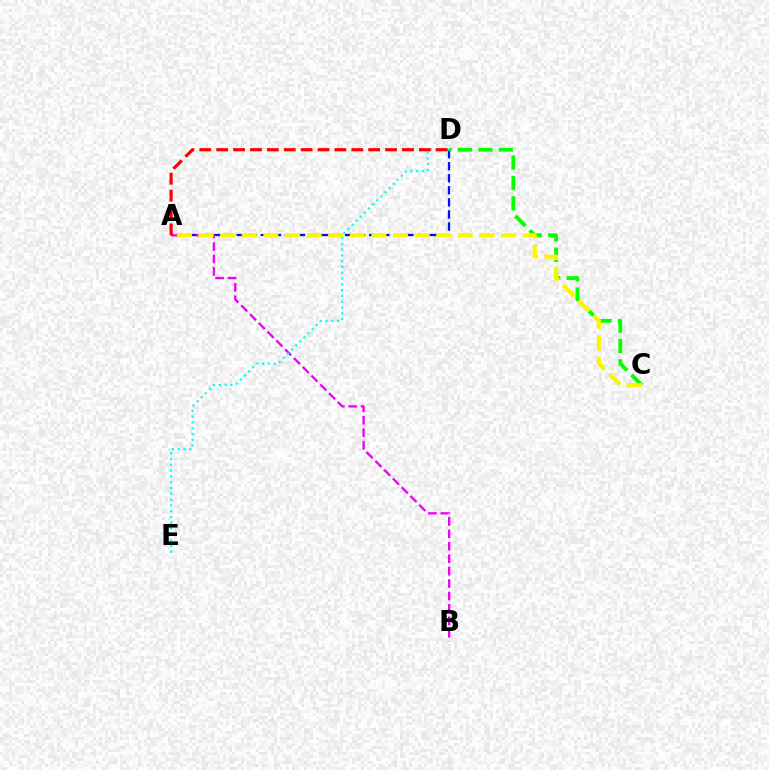{('A', 'D'): [{'color': '#0010ff', 'line_style': 'dashed', 'thickness': 1.64}, {'color': '#ff0000', 'line_style': 'dashed', 'thickness': 2.29}], ('C', 'D'): [{'color': '#08ff00', 'line_style': 'dashed', 'thickness': 2.77}], ('A', 'B'): [{'color': '#ee00ff', 'line_style': 'dashed', 'thickness': 1.69}], ('A', 'C'): [{'color': '#fcf500', 'line_style': 'dashed', 'thickness': 2.94}], ('D', 'E'): [{'color': '#00fff6', 'line_style': 'dotted', 'thickness': 1.57}]}